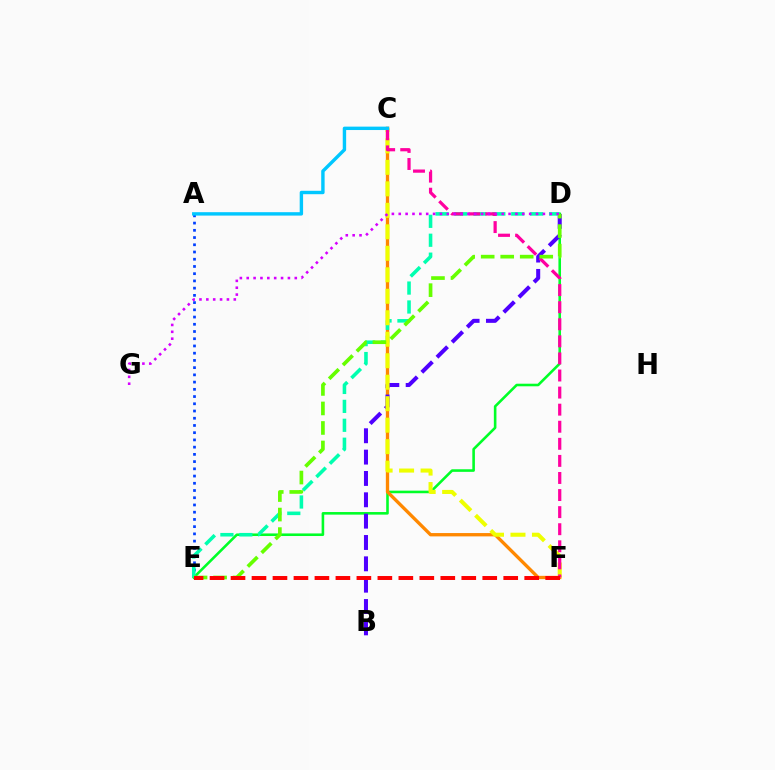{('A', 'E'): [{'color': '#003fff', 'line_style': 'dotted', 'thickness': 1.96}], ('D', 'E'): [{'color': '#00ff27', 'line_style': 'solid', 'thickness': 1.86}, {'color': '#00ffaf', 'line_style': 'dashed', 'thickness': 2.57}, {'color': '#66ff00', 'line_style': 'dashed', 'thickness': 2.65}], ('C', 'F'): [{'color': '#ff8800', 'line_style': 'solid', 'thickness': 2.39}, {'color': '#eeff00', 'line_style': 'dashed', 'thickness': 2.92}, {'color': '#ff00a0', 'line_style': 'dashed', 'thickness': 2.32}], ('B', 'D'): [{'color': '#4f00ff', 'line_style': 'dashed', 'thickness': 2.9}], ('D', 'G'): [{'color': '#d600ff', 'line_style': 'dotted', 'thickness': 1.87}], ('A', 'C'): [{'color': '#00c7ff', 'line_style': 'solid', 'thickness': 2.45}], ('E', 'F'): [{'color': '#ff0000', 'line_style': 'dashed', 'thickness': 2.85}]}